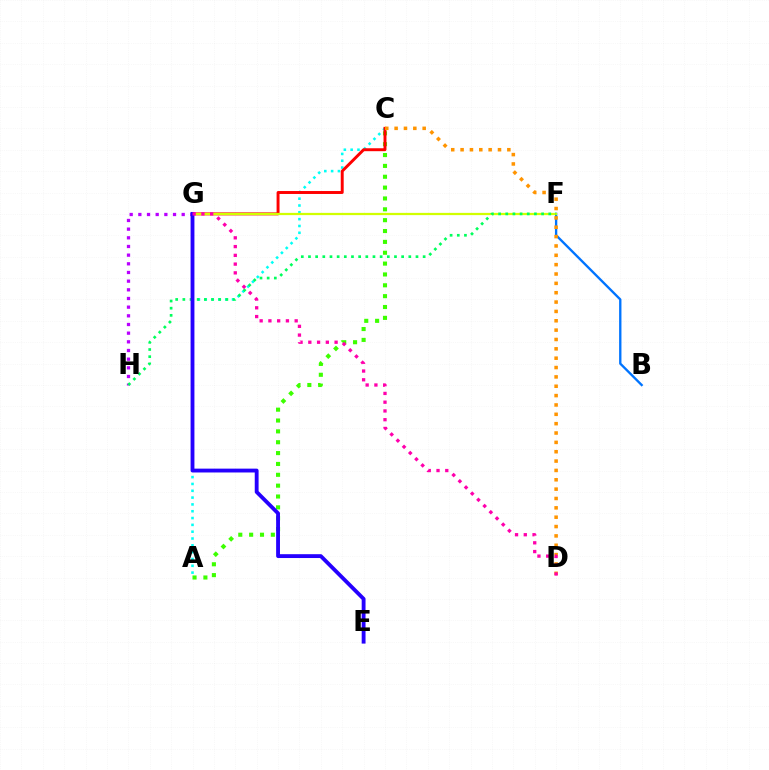{('A', 'C'): [{'color': '#3dff00', 'line_style': 'dotted', 'thickness': 2.95}, {'color': '#00fff6', 'line_style': 'dotted', 'thickness': 1.85}], ('G', 'H'): [{'color': '#b900ff', 'line_style': 'dotted', 'thickness': 2.36}], ('B', 'F'): [{'color': '#0074ff', 'line_style': 'solid', 'thickness': 1.69}], ('C', 'G'): [{'color': '#ff0000', 'line_style': 'solid', 'thickness': 2.11}], ('F', 'G'): [{'color': '#d1ff00', 'line_style': 'solid', 'thickness': 1.62}], ('F', 'H'): [{'color': '#00ff5c', 'line_style': 'dotted', 'thickness': 1.95}], ('E', 'G'): [{'color': '#2500ff', 'line_style': 'solid', 'thickness': 2.77}], ('C', 'D'): [{'color': '#ff9400', 'line_style': 'dotted', 'thickness': 2.54}], ('D', 'G'): [{'color': '#ff00ac', 'line_style': 'dotted', 'thickness': 2.38}]}